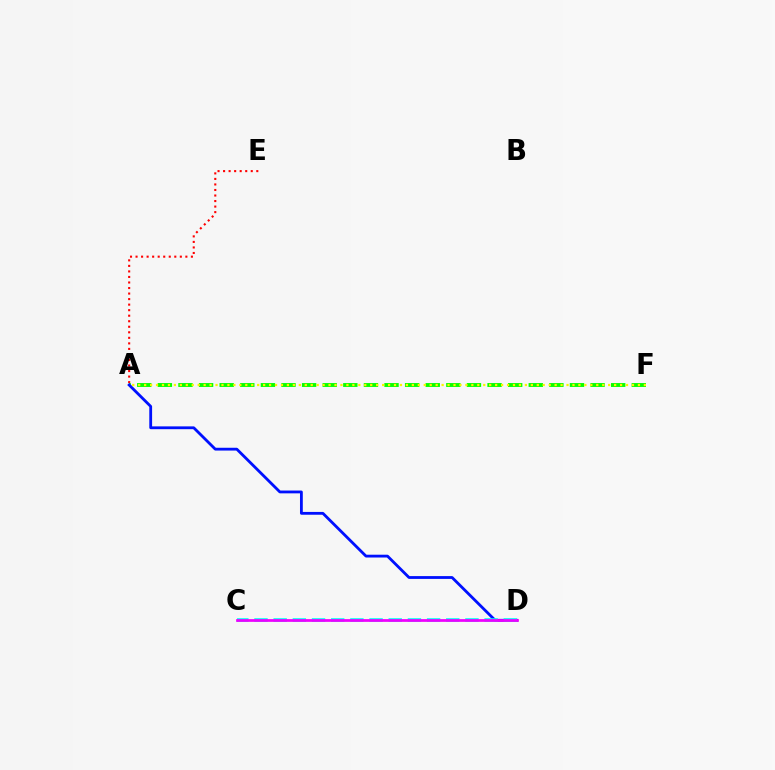{('A', 'E'): [{'color': '#ff0000', 'line_style': 'dotted', 'thickness': 1.5}], ('A', 'F'): [{'color': '#08ff00', 'line_style': 'dashed', 'thickness': 2.8}, {'color': '#fcf500', 'line_style': 'dotted', 'thickness': 1.62}], ('A', 'D'): [{'color': '#0010ff', 'line_style': 'solid', 'thickness': 2.02}], ('C', 'D'): [{'color': '#00fff6', 'line_style': 'dashed', 'thickness': 2.61}, {'color': '#ee00ff', 'line_style': 'solid', 'thickness': 1.96}]}